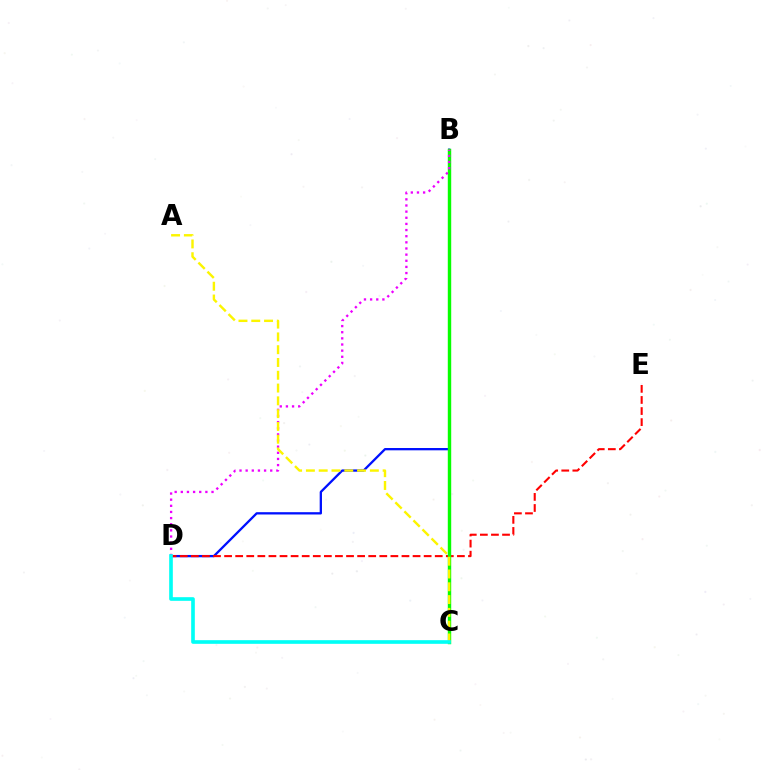{('B', 'D'): [{'color': '#0010ff', 'line_style': 'solid', 'thickness': 1.65}, {'color': '#ee00ff', 'line_style': 'dotted', 'thickness': 1.67}], ('D', 'E'): [{'color': '#ff0000', 'line_style': 'dashed', 'thickness': 1.51}], ('B', 'C'): [{'color': '#08ff00', 'line_style': 'solid', 'thickness': 2.46}], ('A', 'C'): [{'color': '#fcf500', 'line_style': 'dashed', 'thickness': 1.74}], ('C', 'D'): [{'color': '#00fff6', 'line_style': 'solid', 'thickness': 2.63}]}